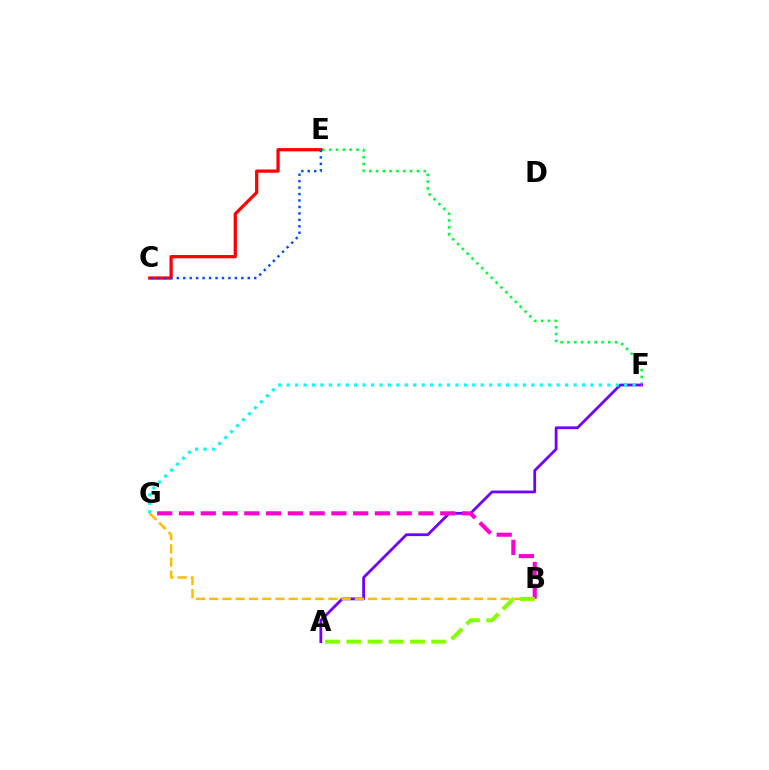{('E', 'F'): [{'color': '#00ff39', 'line_style': 'dotted', 'thickness': 1.85}], ('A', 'F'): [{'color': '#7200ff', 'line_style': 'solid', 'thickness': 2.0}], ('B', 'G'): [{'color': '#ff00cf', 'line_style': 'dashed', 'thickness': 2.96}, {'color': '#ffbd00', 'line_style': 'dashed', 'thickness': 1.8}], ('F', 'G'): [{'color': '#00fff6', 'line_style': 'dotted', 'thickness': 2.29}], ('C', 'E'): [{'color': '#ff0000', 'line_style': 'solid', 'thickness': 2.34}, {'color': '#004bff', 'line_style': 'dotted', 'thickness': 1.75}], ('A', 'B'): [{'color': '#84ff00', 'line_style': 'dashed', 'thickness': 2.89}]}